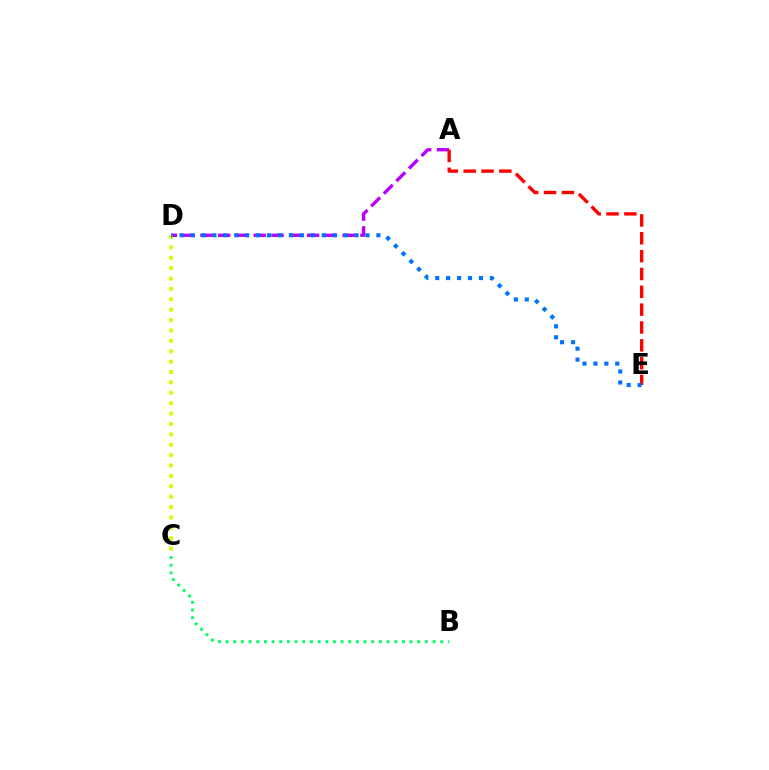{('B', 'C'): [{'color': '#00ff5c', 'line_style': 'dotted', 'thickness': 2.08}], ('A', 'D'): [{'color': '#b900ff', 'line_style': 'dashed', 'thickness': 2.42}], ('C', 'D'): [{'color': '#d1ff00', 'line_style': 'dotted', 'thickness': 2.82}], ('A', 'E'): [{'color': '#ff0000', 'line_style': 'dashed', 'thickness': 2.42}], ('D', 'E'): [{'color': '#0074ff', 'line_style': 'dotted', 'thickness': 2.97}]}